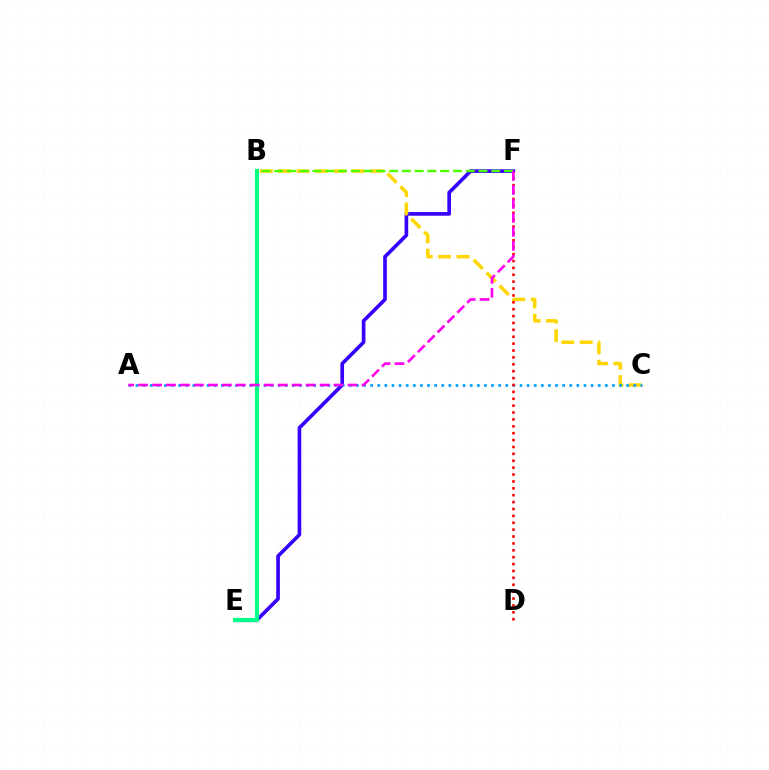{('E', 'F'): [{'color': '#3700ff', 'line_style': 'solid', 'thickness': 2.63}], ('B', 'C'): [{'color': '#ffd500', 'line_style': 'dashed', 'thickness': 2.5}], ('A', 'C'): [{'color': '#009eff', 'line_style': 'dotted', 'thickness': 1.93}], ('B', 'E'): [{'color': '#00ff86', 'line_style': 'solid', 'thickness': 2.99}], ('B', 'F'): [{'color': '#4fff00', 'line_style': 'dashed', 'thickness': 1.73}], ('D', 'F'): [{'color': '#ff0000', 'line_style': 'dotted', 'thickness': 1.87}], ('A', 'F'): [{'color': '#ff00ed', 'line_style': 'dashed', 'thickness': 1.9}]}